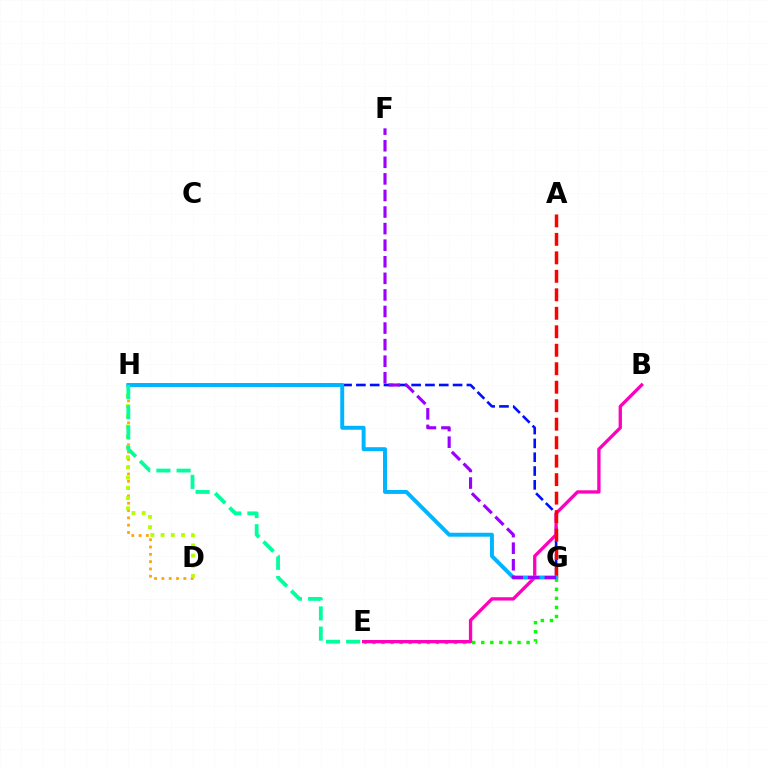{('D', 'H'): [{'color': '#ffa500', 'line_style': 'dotted', 'thickness': 1.99}, {'color': '#b3ff00', 'line_style': 'dotted', 'thickness': 2.78}], ('E', 'G'): [{'color': '#08ff00', 'line_style': 'dotted', 'thickness': 2.46}], ('G', 'H'): [{'color': '#0010ff', 'line_style': 'dashed', 'thickness': 1.88}, {'color': '#00b5ff', 'line_style': 'solid', 'thickness': 2.84}], ('B', 'E'): [{'color': '#ff00bd', 'line_style': 'solid', 'thickness': 2.39}], ('A', 'G'): [{'color': '#ff0000', 'line_style': 'dashed', 'thickness': 2.51}], ('F', 'G'): [{'color': '#9b00ff', 'line_style': 'dashed', 'thickness': 2.25}], ('E', 'H'): [{'color': '#00ff9d', 'line_style': 'dashed', 'thickness': 2.75}]}